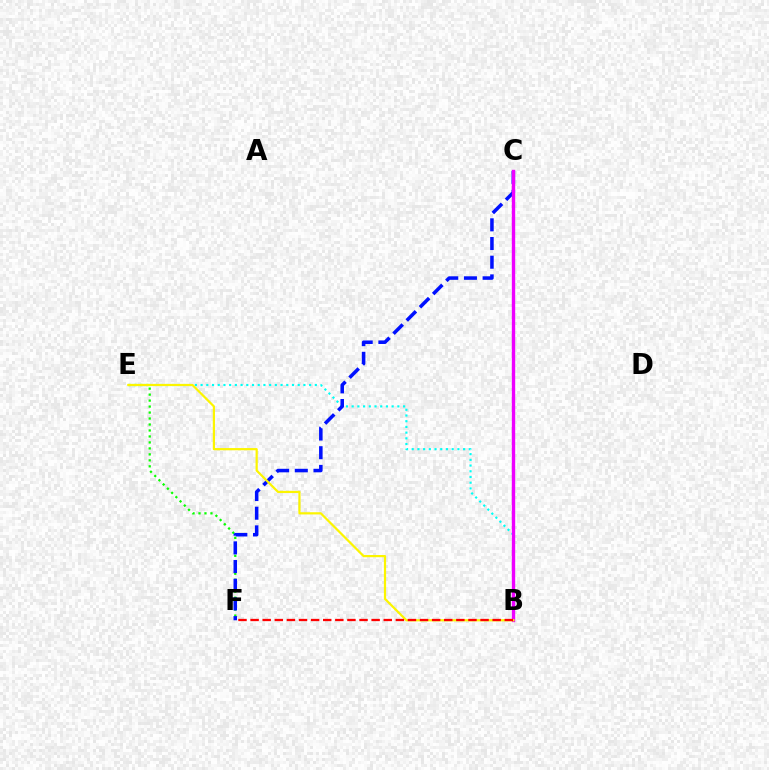{('E', 'F'): [{'color': '#08ff00', 'line_style': 'dotted', 'thickness': 1.62}], ('B', 'E'): [{'color': '#00fff6', 'line_style': 'dotted', 'thickness': 1.55}, {'color': '#fcf500', 'line_style': 'solid', 'thickness': 1.59}], ('C', 'F'): [{'color': '#0010ff', 'line_style': 'dashed', 'thickness': 2.54}], ('B', 'C'): [{'color': '#ee00ff', 'line_style': 'solid', 'thickness': 2.43}], ('B', 'F'): [{'color': '#ff0000', 'line_style': 'dashed', 'thickness': 1.64}]}